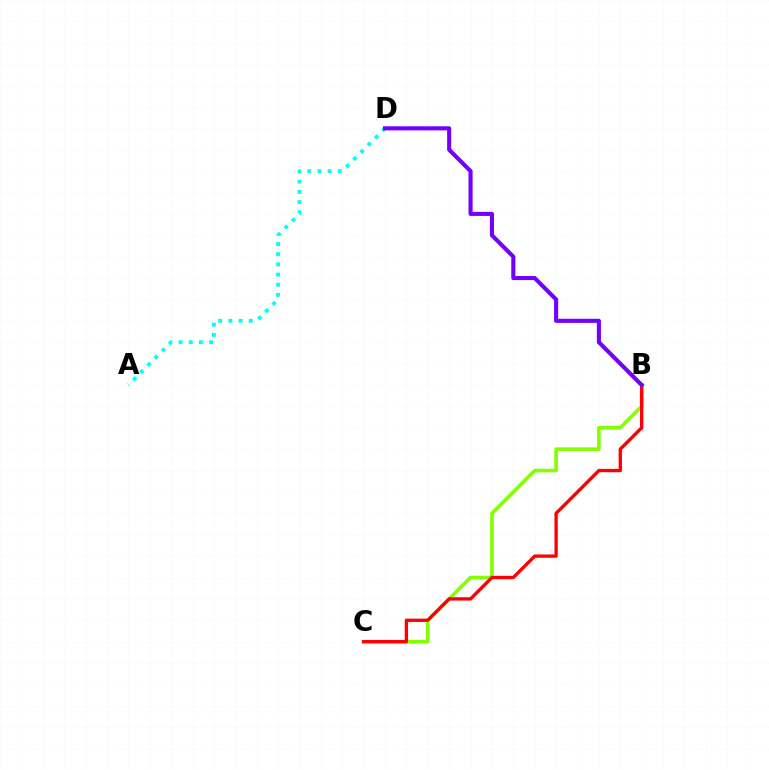{('B', 'C'): [{'color': '#84ff00', 'line_style': 'solid', 'thickness': 2.61}, {'color': '#ff0000', 'line_style': 'solid', 'thickness': 2.41}], ('A', 'D'): [{'color': '#00fff6', 'line_style': 'dotted', 'thickness': 2.76}], ('B', 'D'): [{'color': '#7200ff', 'line_style': 'solid', 'thickness': 2.95}]}